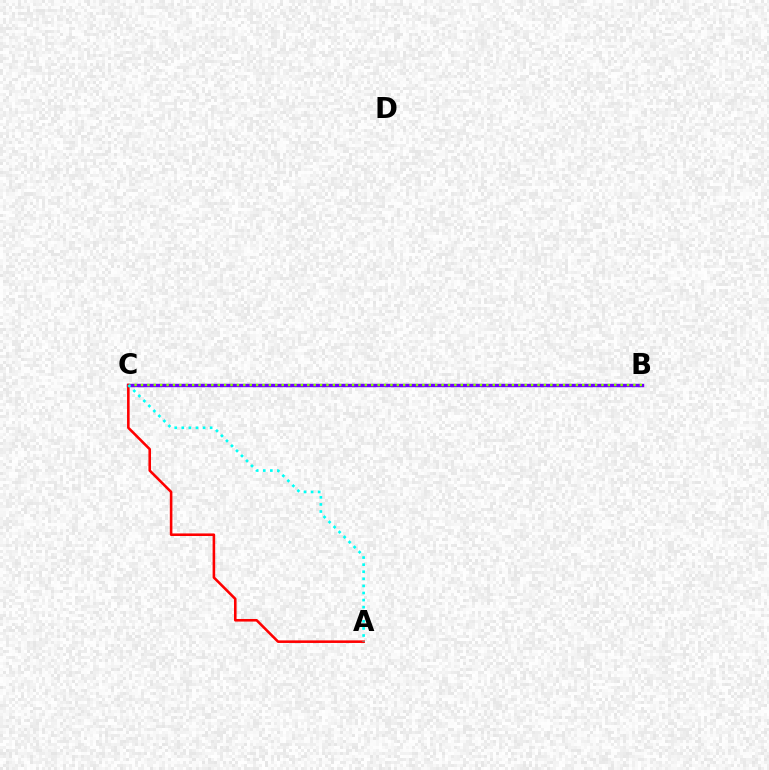{('B', 'C'): [{'color': '#7200ff', 'line_style': 'solid', 'thickness': 2.46}, {'color': '#84ff00', 'line_style': 'dotted', 'thickness': 1.74}], ('A', 'C'): [{'color': '#ff0000', 'line_style': 'solid', 'thickness': 1.86}, {'color': '#00fff6', 'line_style': 'dotted', 'thickness': 1.92}]}